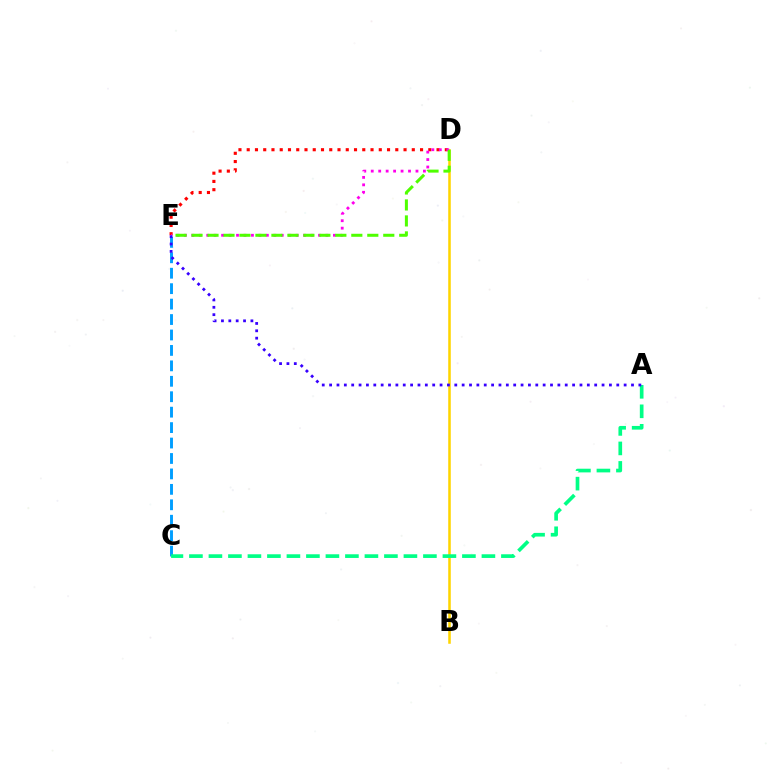{('B', 'D'): [{'color': '#ffd500', 'line_style': 'solid', 'thickness': 1.84}], ('C', 'E'): [{'color': '#009eff', 'line_style': 'dashed', 'thickness': 2.1}], ('D', 'E'): [{'color': '#ff0000', 'line_style': 'dotted', 'thickness': 2.24}, {'color': '#ff00ed', 'line_style': 'dotted', 'thickness': 2.03}, {'color': '#4fff00', 'line_style': 'dashed', 'thickness': 2.17}], ('A', 'C'): [{'color': '#00ff86', 'line_style': 'dashed', 'thickness': 2.65}], ('A', 'E'): [{'color': '#3700ff', 'line_style': 'dotted', 'thickness': 2.0}]}